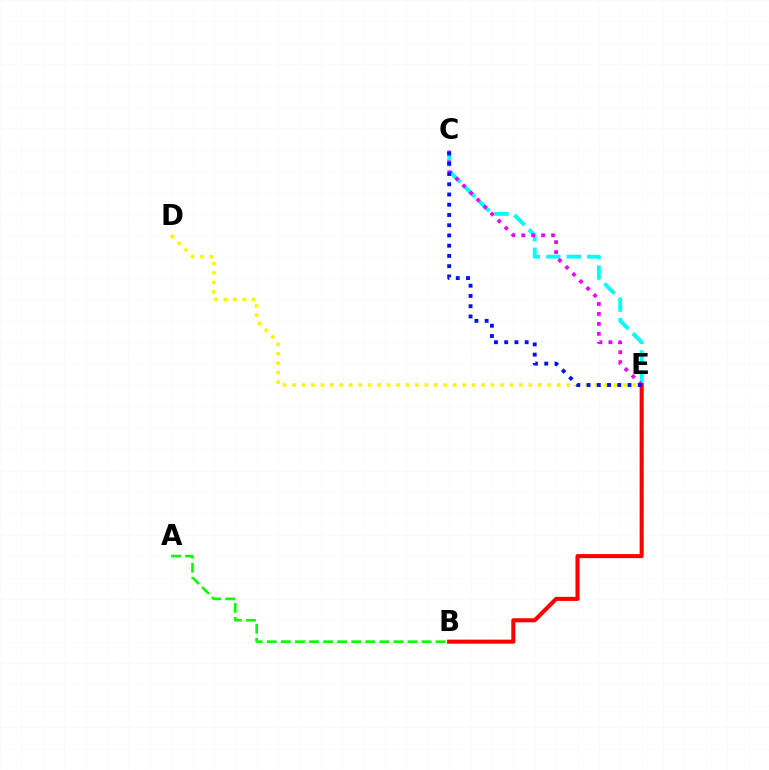{('C', 'E'): [{'color': '#00fff6', 'line_style': 'dashed', 'thickness': 2.78}, {'color': '#ee00ff', 'line_style': 'dotted', 'thickness': 2.7}, {'color': '#0010ff', 'line_style': 'dotted', 'thickness': 2.78}], ('B', 'E'): [{'color': '#ff0000', 'line_style': 'solid', 'thickness': 2.93}], ('D', 'E'): [{'color': '#fcf500', 'line_style': 'dotted', 'thickness': 2.57}], ('A', 'B'): [{'color': '#08ff00', 'line_style': 'dashed', 'thickness': 1.91}]}